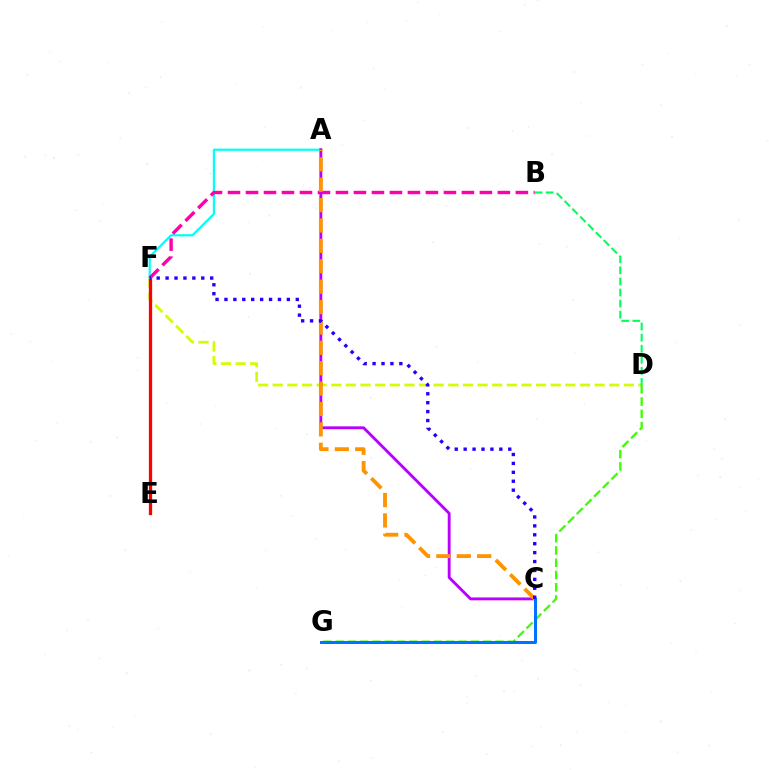{('D', 'F'): [{'color': '#d1ff00', 'line_style': 'dashed', 'thickness': 1.99}], ('D', 'G'): [{'color': '#3dff00', 'line_style': 'dashed', 'thickness': 1.67}], ('E', 'F'): [{'color': '#ff0000', 'line_style': 'solid', 'thickness': 2.36}], ('A', 'F'): [{'color': '#00fff6', 'line_style': 'solid', 'thickness': 1.58}], ('B', 'D'): [{'color': '#00ff5c', 'line_style': 'dashed', 'thickness': 1.51}], ('B', 'F'): [{'color': '#ff00ac', 'line_style': 'dashed', 'thickness': 2.44}], ('A', 'C'): [{'color': '#b900ff', 'line_style': 'solid', 'thickness': 2.06}, {'color': '#ff9400', 'line_style': 'dashed', 'thickness': 2.77}], ('C', 'G'): [{'color': '#0074ff', 'line_style': 'solid', 'thickness': 2.15}], ('C', 'F'): [{'color': '#2500ff', 'line_style': 'dotted', 'thickness': 2.42}]}